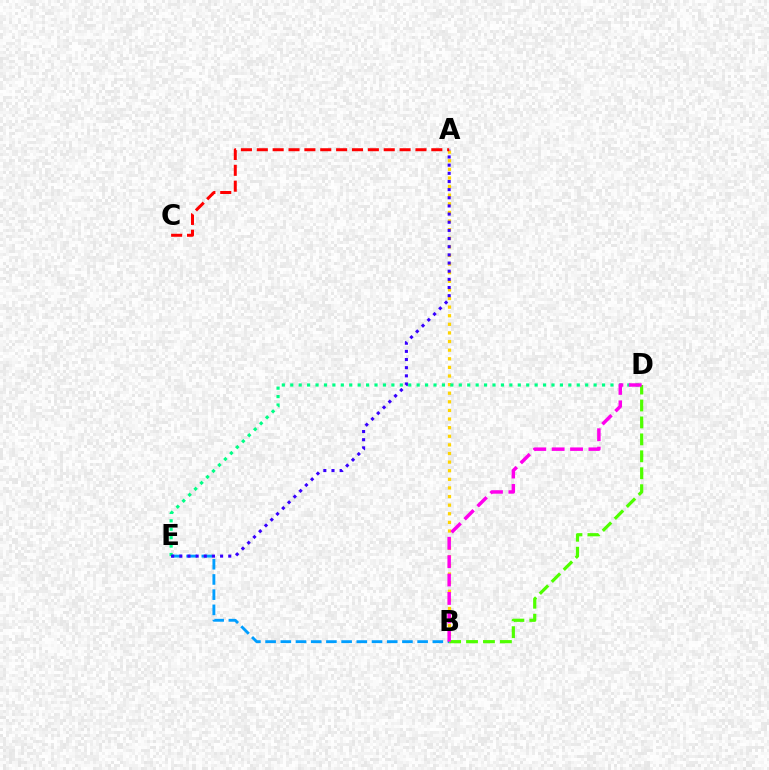{('A', 'B'): [{'color': '#ffd500', 'line_style': 'dotted', 'thickness': 2.34}], ('B', 'E'): [{'color': '#009eff', 'line_style': 'dashed', 'thickness': 2.07}], ('D', 'E'): [{'color': '#00ff86', 'line_style': 'dotted', 'thickness': 2.29}], ('B', 'D'): [{'color': '#4fff00', 'line_style': 'dashed', 'thickness': 2.3}, {'color': '#ff00ed', 'line_style': 'dashed', 'thickness': 2.5}], ('A', 'E'): [{'color': '#3700ff', 'line_style': 'dotted', 'thickness': 2.22}], ('A', 'C'): [{'color': '#ff0000', 'line_style': 'dashed', 'thickness': 2.16}]}